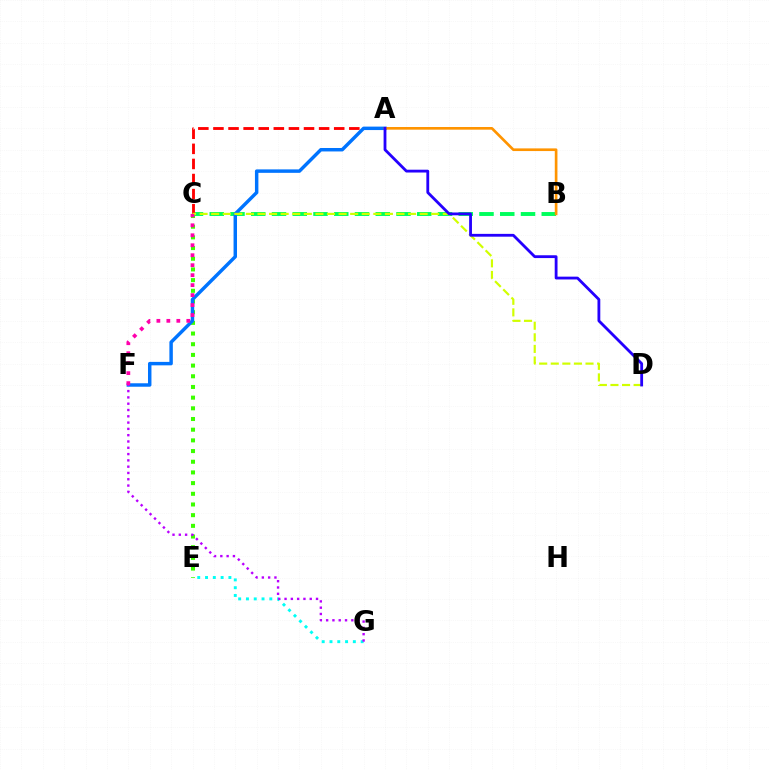{('B', 'C'): [{'color': '#00ff5c', 'line_style': 'dashed', 'thickness': 2.82}], ('C', 'E'): [{'color': '#3dff00', 'line_style': 'dotted', 'thickness': 2.9}], ('A', 'C'): [{'color': '#ff0000', 'line_style': 'dashed', 'thickness': 2.05}], ('A', 'F'): [{'color': '#0074ff', 'line_style': 'solid', 'thickness': 2.49}], ('C', 'D'): [{'color': '#d1ff00', 'line_style': 'dashed', 'thickness': 1.57}], ('E', 'G'): [{'color': '#00fff6', 'line_style': 'dotted', 'thickness': 2.12}], ('C', 'F'): [{'color': '#ff00ac', 'line_style': 'dotted', 'thickness': 2.71}], ('A', 'B'): [{'color': '#ff9400', 'line_style': 'solid', 'thickness': 1.92}], ('A', 'D'): [{'color': '#2500ff', 'line_style': 'solid', 'thickness': 2.03}], ('F', 'G'): [{'color': '#b900ff', 'line_style': 'dotted', 'thickness': 1.71}]}